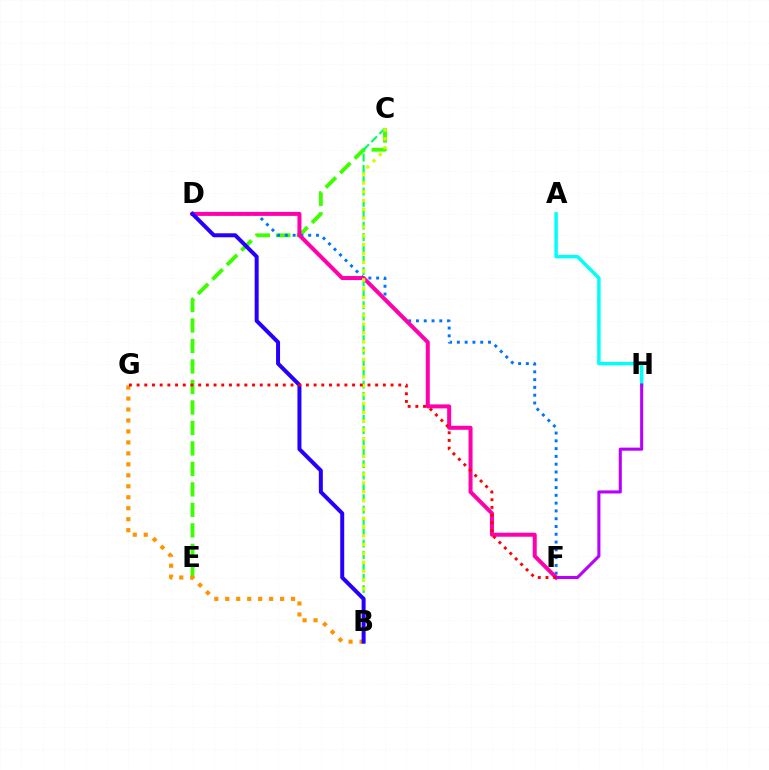{('C', 'E'): [{'color': '#3dff00', 'line_style': 'dashed', 'thickness': 2.78}], ('B', 'C'): [{'color': '#00ff5c', 'line_style': 'dashed', 'thickness': 1.54}, {'color': '#d1ff00', 'line_style': 'dotted', 'thickness': 2.4}], ('A', 'H'): [{'color': '#00fff6', 'line_style': 'solid', 'thickness': 2.51}], ('B', 'G'): [{'color': '#ff9400', 'line_style': 'dotted', 'thickness': 2.98}], ('D', 'F'): [{'color': '#0074ff', 'line_style': 'dotted', 'thickness': 2.12}, {'color': '#ff00ac', 'line_style': 'solid', 'thickness': 2.89}], ('F', 'H'): [{'color': '#b900ff', 'line_style': 'solid', 'thickness': 2.21}], ('B', 'D'): [{'color': '#2500ff', 'line_style': 'solid', 'thickness': 2.87}], ('F', 'G'): [{'color': '#ff0000', 'line_style': 'dotted', 'thickness': 2.09}]}